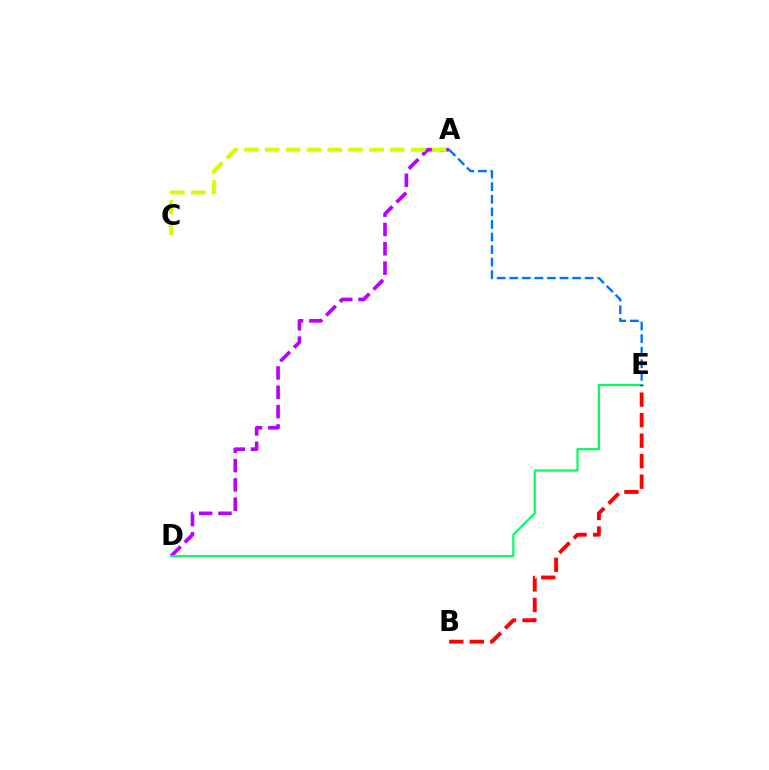{('A', 'D'): [{'color': '#b900ff', 'line_style': 'dashed', 'thickness': 2.63}], ('A', 'C'): [{'color': '#d1ff00', 'line_style': 'dashed', 'thickness': 2.83}], ('D', 'E'): [{'color': '#00ff5c', 'line_style': 'solid', 'thickness': 1.57}], ('A', 'E'): [{'color': '#0074ff', 'line_style': 'dashed', 'thickness': 1.71}], ('B', 'E'): [{'color': '#ff0000', 'line_style': 'dashed', 'thickness': 2.79}]}